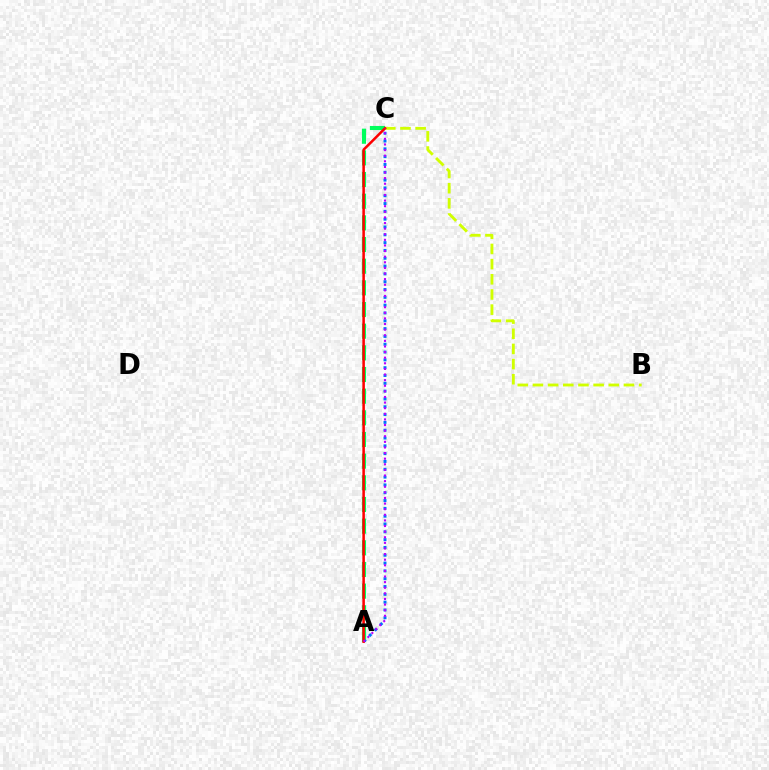{('B', 'C'): [{'color': '#d1ff00', 'line_style': 'dashed', 'thickness': 2.06}], ('A', 'C'): [{'color': '#00ff5c', 'line_style': 'dashed', 'thickness': 2.94}, {'color': '#0074ff', 'line_style': 'dotted', 'thickness': 2.12}, {'color': '#ff0000', 'line_style': 'solid', 'thickness': 1.82}, {'color': '#b900ff', 'line_style': 'dotted', 'thickness': 1.52}]}